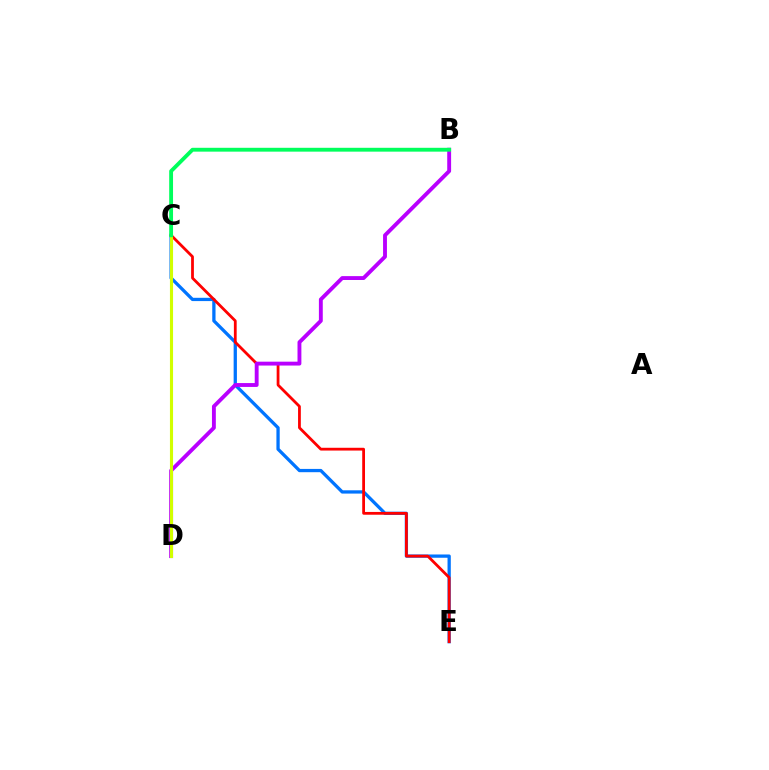{('C', 'E'): [{'color': '#0074ff', 'line_style': 'solid', 'thickness': 2.36}, {'color': '#ff0000', 'line_style': 'solid', 'thickness': 2.0}], ('B', 'D'): [{'color': '#b900ff', 'line_style': 'solid', 'thickness': 2.79}], ('C', 'D'): [{'color': '#d1ff00', 'line_style': 'solid', 'thickness': 2.24}], ('B', 'C'): [{'color': '#00ff5c', 'line_style': 'solid', 'thickness': 2.77}]}